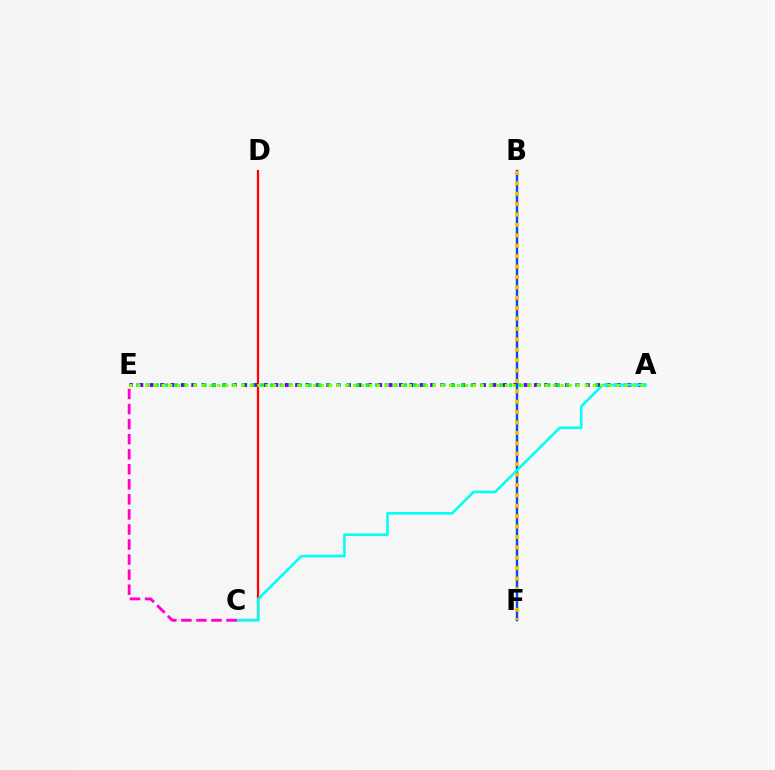{('A', 'E'): [{'color': '#7200ff', 'line_style': 'dotted', 'thickness': 2.82}, {'color': '#00ff39', 'line_style': 'dotted', 'thickness': 2.6}, {'color': '#84ff00', 'line_style': 'dotted', 'thickness': 2.17}], ('B', 'F'): [{'color': '#004bff', 'line_style': 'solid', 'thickness': 1.73}, {'color': '#ffbd00', 'line_style': 'dotted', 'thickness': 2.83}], ('C', 'D'): [{'color': '#ff0000', 'line_style': 'solid', 'thickness': 1.61}], ('A', 'C'): [{'color': '#00fff6', 'line_style': 'solid', 'thickness': 1.86}], ('C', 'E'): [{'color': '#ff00cf', 'line_style': 'dashed', 'thickness': 2.04}]}